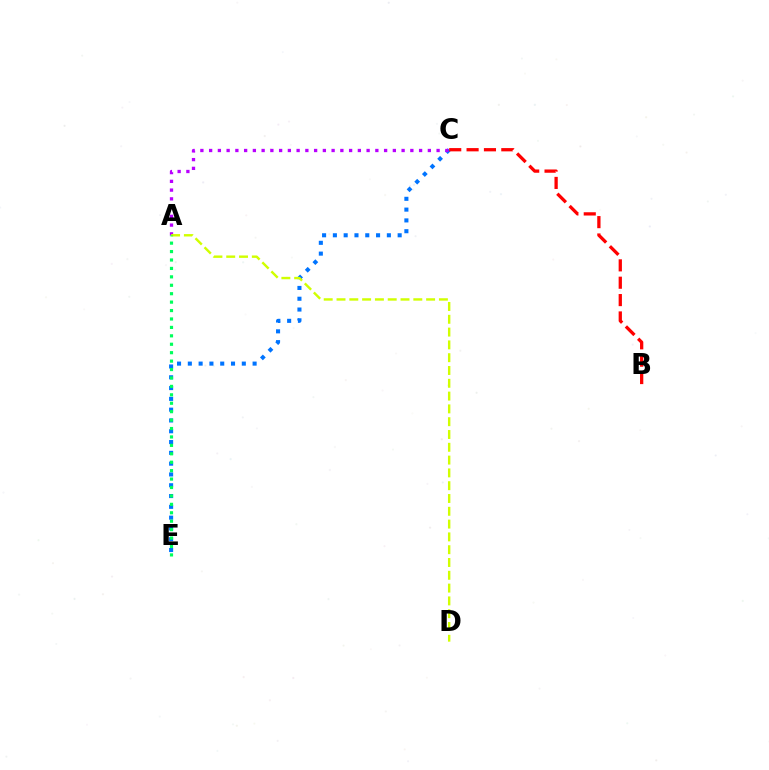{('C', 'E'): [{'color': '#0074ff', 'line_style': 'dotted', 'thickness': 2.93}], ('A', 'C'): [{'color': '#b900ff', 'line_style': 'dotted', 'thickness': 2.38}], ('A', 'D'): [{'color': '#d1ff00', 'line_style': 'dashed', 'thickness': 1.74}], ('A', 'E'): [{'color': '#00ff5c', 'line_style': 'dotted', 'thickness': 2.29}], ('B', 'C'): [{'color': '#ff0000', 'line_style': 'dashed', 'thickness': 2.36}]}